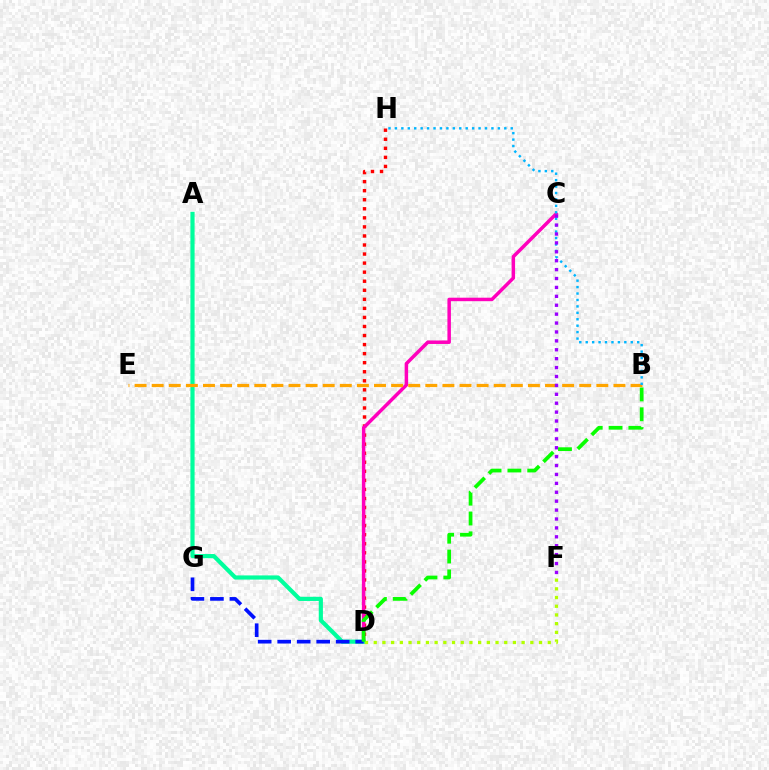{('D', 'H'): [{'color': '#ff0000', 'line_style': 'dotted', 'thickness': 2.46}], ('C', 'D'): [{'color': '#ff00bd', 'line_style': 'solid', 'thickness': 2.51}], ('A', 'D'): [{'color': '#00ff9d', 'line_style': 'solid', 'thickness': 3.0}], ('B', 'E'): [{'color': '#ffa500', 'line_style': 'dashed', 'thickness': 2.32}], ('D', 'G'): [{'color': '#0010ff', 'line_style': 'dashed', 'thickness': 2.65}], ('B', 'H'): [{'color': '#00b5ff', 'line_style': 'dotted', 'thickness': 1.75}], ('D', 'F'): [{'color': '#b3ff00', 'line_style': 'dotted', 'thickness': 2.36}], ('C', 'F'): [{'color': '#9b00ff', 'line_style': 'dotted', 'thickness': 2.42}], ('B', 'D'): [{'color': '#08ff00', 'line_style': 'dashed', 'thickness': 2.69}]}